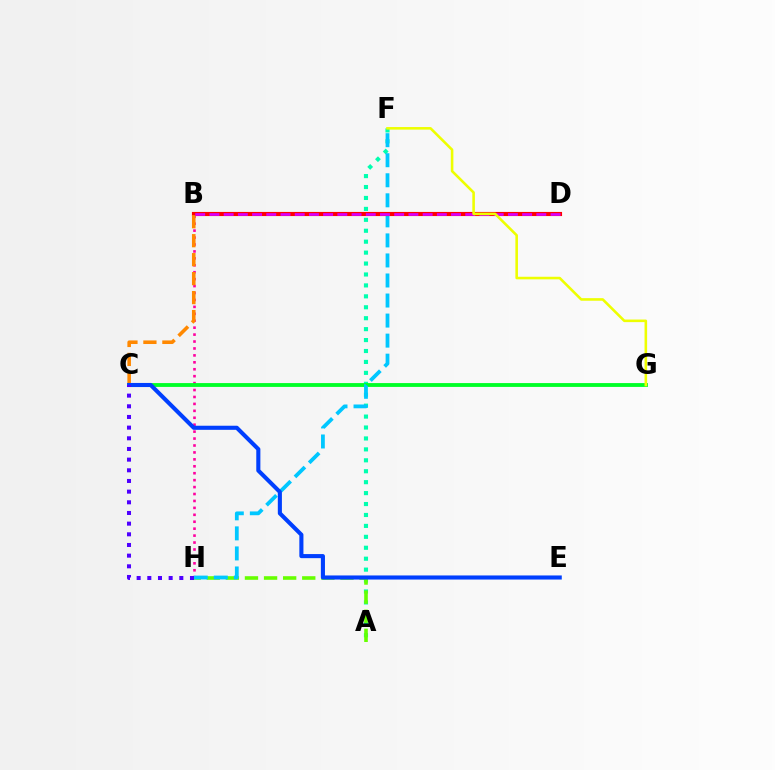{('B', 'H'): [{'color': '#ff00a0', 'line_style': 'dotted', 'thickness': 1.88}], ('A', 'F'): [{'color': '#00ffaf', 'line_style': 'dotted', 'thickness': 2.97}], ('C', 'G'): [{'color': '#00ff27', 'line_style': 'solid', 'thickness': 2.76}], ('A', 'H'): [{'color': '#66ff00', 'line_style': 'dashed', 'thickness': 2.59}], ('F', 'H'): [{'color': '#00c7ff', 'line_style': 'dashed', 'thickness': 2.72}], ('B', 'D'): [{'color': '#ff0000', 'line_style': 'solid', 'thickness': 2.97}, {'color': '#d600ff', 'line_style': 'dashed', 'thickness': 1.93}], ('B', 'C'): [{'color': '#ff8800', 'line_style': 'dashed', 'thickness': 2.58}], ('F', 'G'): [{'color': '#eeff00', 'line_style': 'solid', 'thickness': 1.86}], ('C', 'E'): [{'color': '#003fff', 'line_style': 'solid', 'thickness': 2.95}], ('C', 'H'): [{'color': '#4f00ff', 'line_style': 'dotted', 'thickness': 2.9}]}